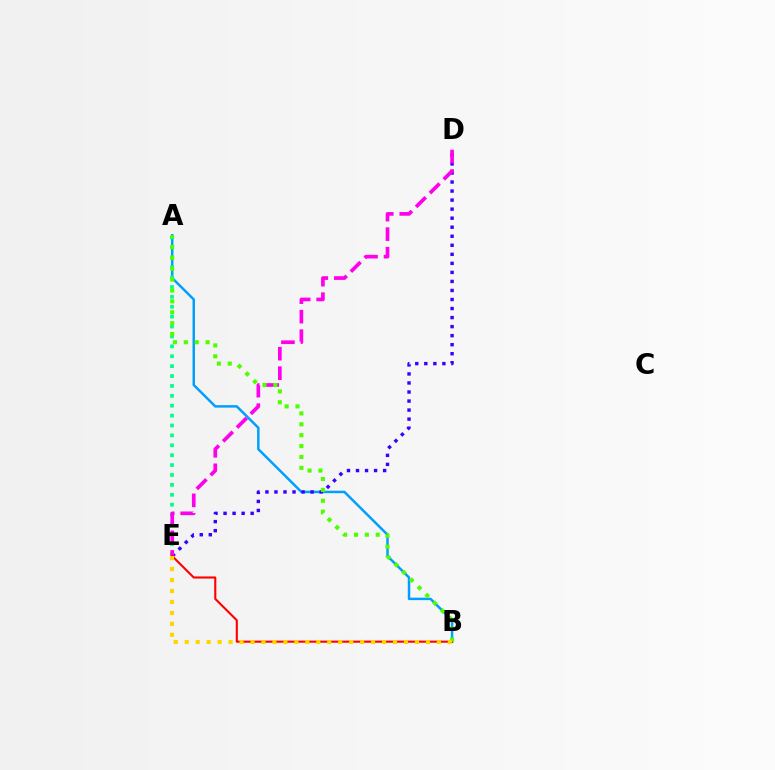{('A', 'B'): [{'color': '#009eff', 'line_style': 'solid', 'thickness': 1.78}, {'color': '#4fff00', 'line_style': 'dotted', 'thickness': 2.96}], ('D', 'E'): [{'color': '#3700ff', 'line_style': 'dotted', 'thickness': 2.46}, {'color': '#ff00ed', 'line_style': 'dashed', 'thickness': 2.65}], ('A', 'E'): [{'color': '#00ff86', 'line_style': 'dotted', 'thickness': 2.69}], ('B', 'E'): [{'color': '#ff0000', 'line_style': 'solid', 'thickness': 1.52}, {'color': '#ffd500', 'line_style': 'dotted', 'thickness': 2.98}]}